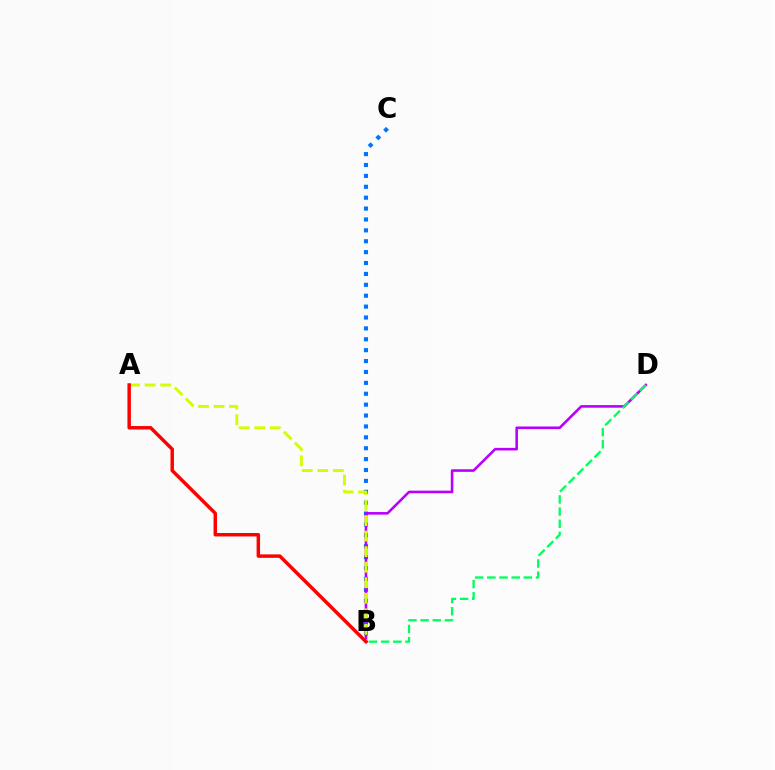{('B', 'C'): [{'color': '#0074ff', 'line_style': 'dotted', 'thickness': 2.96}], ('B', 'D'): [{'color': '#b900ff', 'line_style': 'solid', 'thickness': 1.87}, {'color': '#00ff5c', 'line_style': 'dashed', 'thickness': 1.65}], ('A', 'B'): [{'color': '#d1ff00', 'line_style': 'dashed', 'thickness': 2.11}, {'color': '#ff0000', 'line_style': 'solid', 'thickness': 2.49}]}